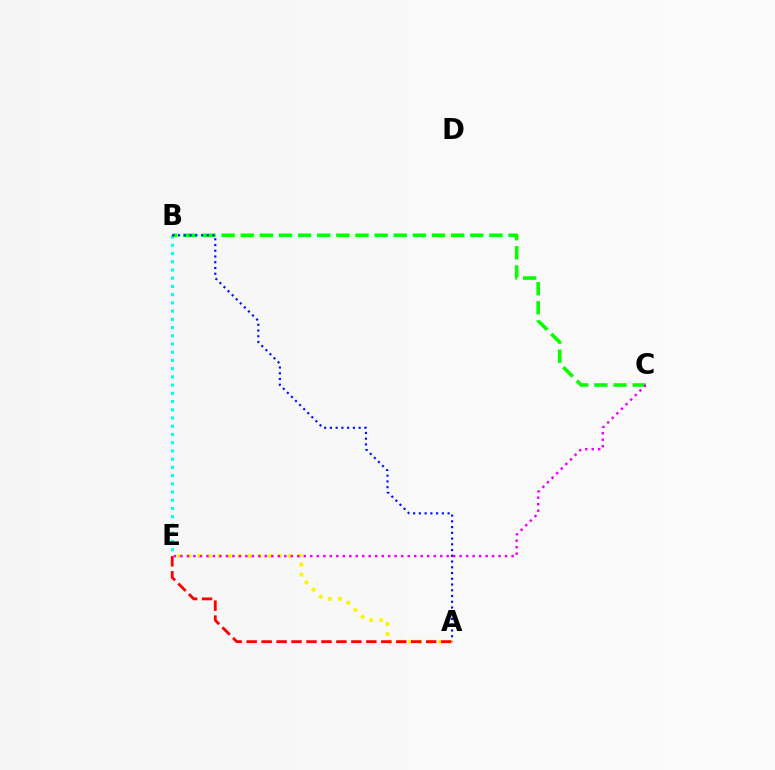{('B', 'E'): [{'color': '#00fff6', 'line_style': 'dotted', 'thickness': 2.23}], ('B', 'C'): [{'color': '#08ff00', 'line_style': 'dashed', 'thickness': 2.6}], ('A', 'B'): [{'color': '#0010ff', 'line_style': 'dotted', 'thickness': 1.56}], ('A', 'E'): [{'color': '#fcf500', 'line_style': 'dotted', 'thickness': 2.73}, {'color': '#ff0000', 'line_style': 'dashed', 'thickness': 2.03}], ('C', 'E'): [{'color': '#ee00ff', 'line_style': 'dotted', 'thickness': 1.76}]}